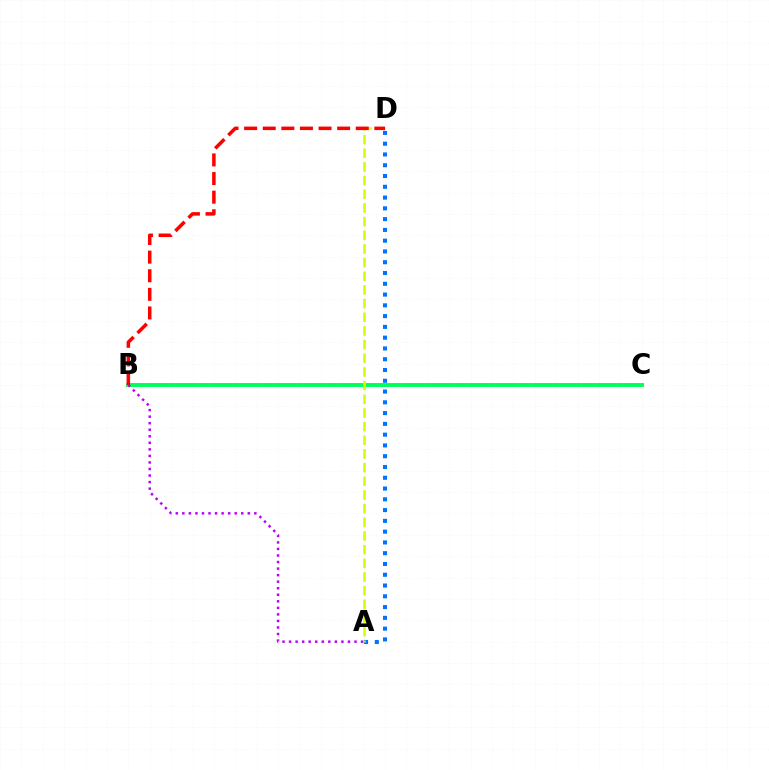{('B', 'C'): [{'color': '#00ff5c', 'line_style': 'solid', 'thickness': 2.81}], ('A', 'D'): [{'color': '#0074ff', 'line_style': 'dotted', 'thickness': 2.93}, {'color': '#d1ff00', 'line_style': 'dashed', 'thickness': 1.86}], ('B', 'D'): [{'color': '#ff0000', 'line_style': 'dashed', 'thickness': 2.53}], ('A', 'B'): [{'color': '#b900ff', 'line_style': 'dotted', 'thickness': 1.78}]}